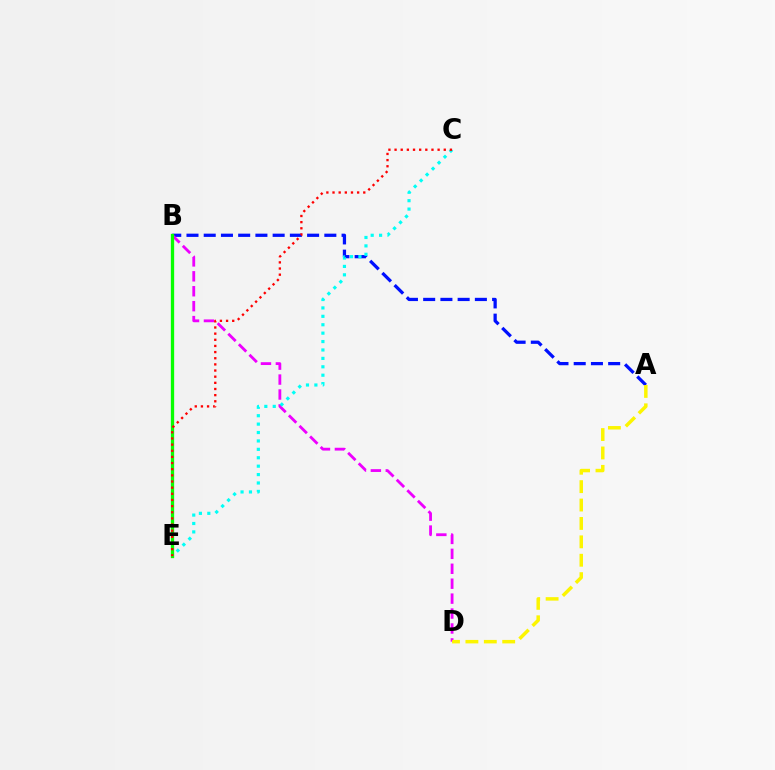{('A', 'B'): [{'color': '#0010ff', 'line_style': 'dashed', 'thickness': 2.34}], ('B', 'D'): [{'color': '#ee00ff', 'line_style': 'dashed', 'thickness': 2.03}], ('C', 'E'): [{'color': '#00fff6', 'line_style': 'dotted', 'thickness': 2.29}, {'color': '#ff0000', 'line_style': 'dotted', 'thickness': 1.67}], ('B', 'E'): [{'color': '#08ff00', 'line_style': 'solid', 'thickness': 2.38}], ('A', 'D'): [{'color': '#fcf500', 'line_style': 'dashed', 'thickness': 2.5}]}